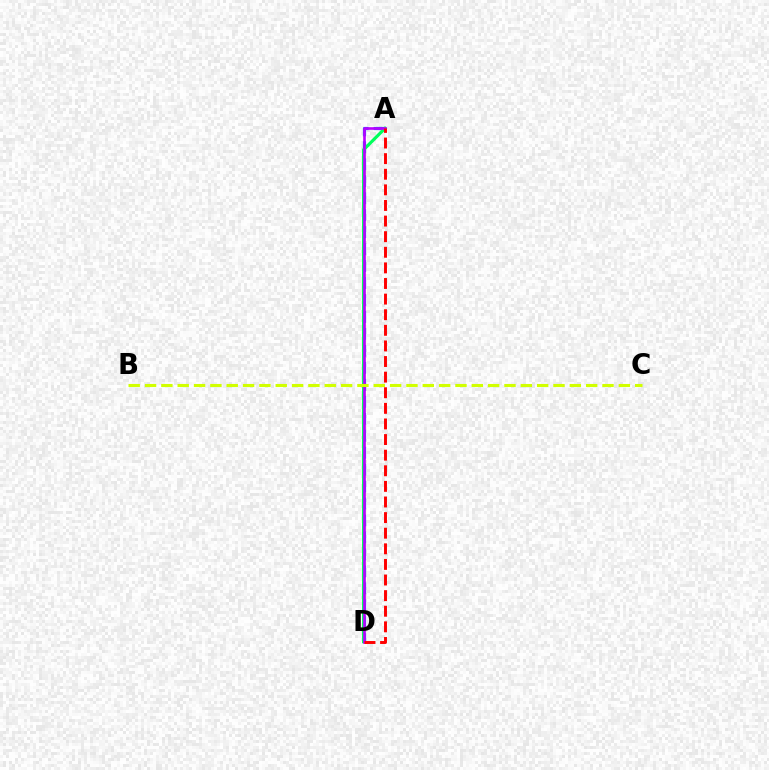{('A', 'D'): [{'color': '#0074ff', 'line_style': 'dashed', 'thickness': 2.3}, {'color': '#00ff5c', 'line_style': 'solid', 'thickness': 2.29}, {'color': '#b900ff', 'line_style': 'solid', 'thickness': 1.9}, {'color': '#ff0000', 'line_style': 'dashed', 'thickness': 2.12}], ('B', 'C'): [{'color': '#d1ff00', 'line_style': 'dashed', 'thickness': 2.22}]}